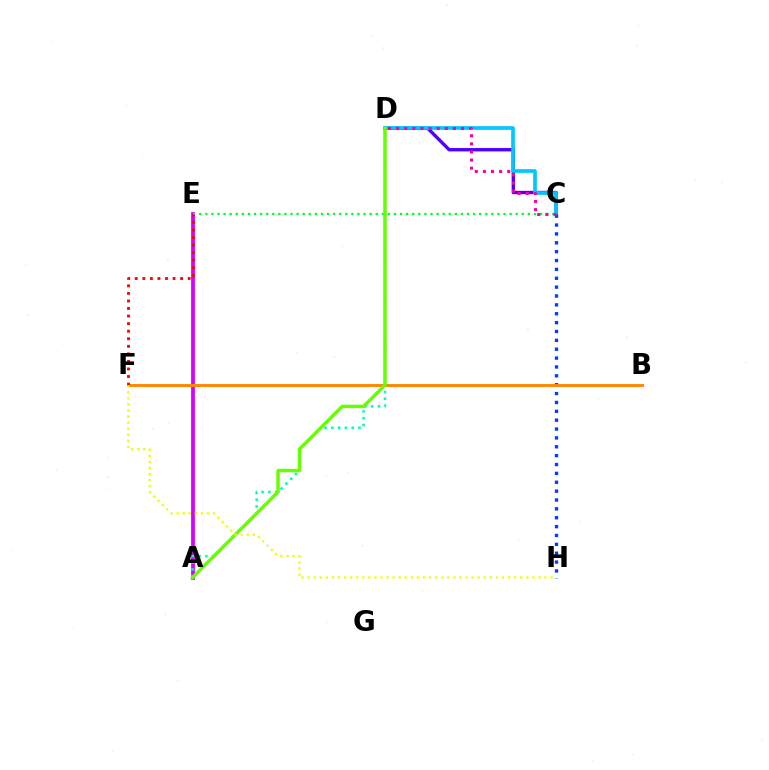{('A', 'E'): [{'color': '#d600ff', 'line_style': 'solid', 'thickness': 2.72}], ('C', 'D'): [{'color': '#4f00ff', 'line_style': 'solid', 'thickness': 2.42}, {'color': '#00c7ff', 'line_style': 'solid', 'thickness': 2.65}, {'color': '#ff00a0', 'line_style': 'dotted', 'thickness': 2.2}], ('C', 'H'): [{'color': '#003fff', 'line_style': 'dotted', 'thickness': 2.41}], ('C', 'E'): [{'color': '#00ff27', 'line_style': 'dotted', 'thickness': 1.65}], ('B', 'F'): [{'color': '#ff8800', 'line_style': 'solid', 'thickness': 2.09}], ('A', 'D'): [{'color': '#00ffaf', 'line_style': 'dotted', 'thickness': 1.85}, {'color': '#66ff00', 'line_style': 'solid', 'thickness': 2.47}], ('E', 'F'): [{'color': '#ff0000', 'line_style': 'dotted', 'thickness': 2.05}], ('F', 'H'): [{'color': '#eeff00', 'line_style': 'dotted', 'thickness': 1.65}]}